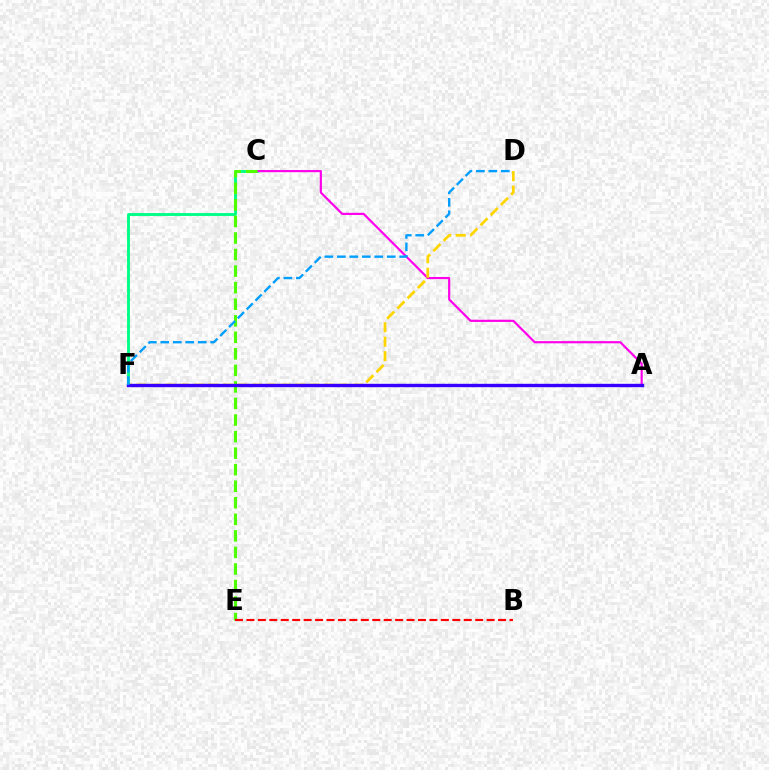{('C', 'F'): [{'color': '#00ff86', 'line_style': 'solid', 'thickness': 2.08}], ('A', 'C'): [{'color': '#ff00ed', 'line_style': 'solid', 'thickness': 1.57}], ('C', 'E'): [{'color': '#4fff00', 'line_style': 'dashed', 'thickness': 2.25}], ('D', 'F'): [{'color': '#ffd500', 'line_style': 'dashed', 'thickness': 1.96}, {'color': '#009eff', 'line_style': 'dashed', 'thickness': 1.69}], ('B', 'E'): [{'color': '#ff0000', 'line_style': 'dashed', 'thickness': 1.55}], ('A', 'F'): [{'color': '#3700ff', 'line_style': 'solid', 'thickness': 2.43}]}